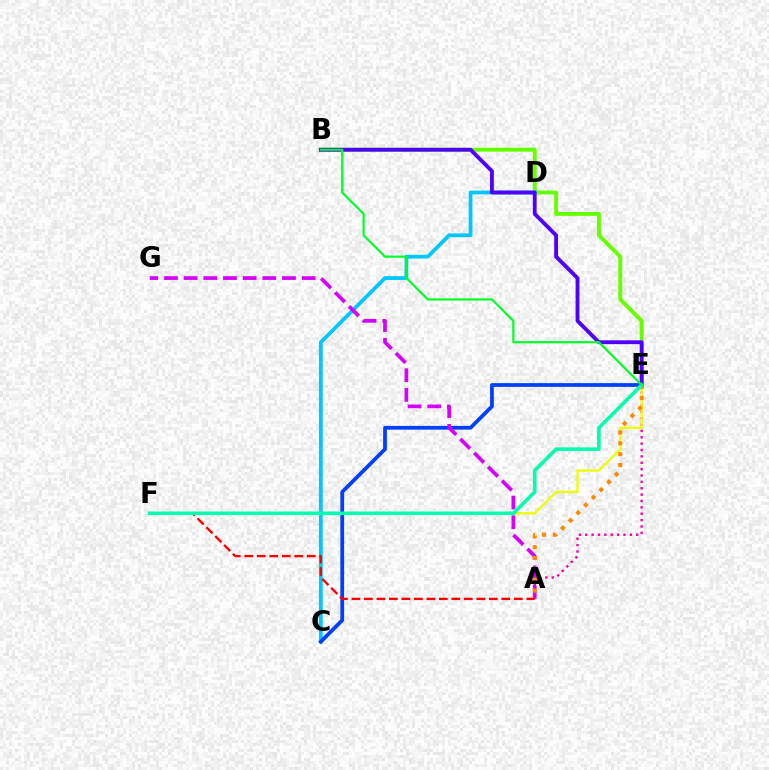{('B', 'E'): [{'color': '#66ff00', 'line_style': 'solid', 'thickness': 2.83}, {'color': '#4f00ff', 'line_style': 'solid', 'thickness': 2.76}, {'color': '#00ff27', 'line_style': 'solid', 'thickness': 1.57}], ('A', 'E'): [{'color': '#ff00a0', 'line_style': 'dotted', 'thickness': 1.73}, {'color': '#ff8800', 'line_style': 'dotted', 'thickness': 2.95}], ('C', 'D'): [{'color': '#00c7ff', 'line_style': 'solid', 'thickness': 2.72}], ('C', 'E'): [{'color': '#003fff', 'line_style': 'solid', 'thickness': 2.7}], ('A', 'G'): [{'color': '#d600ff', 'line_style': 'dashed', 'thickness': 2.67}], ('A', 'F'): [{'color': '#ff0000', 'line_style': 'dashed', 'thickness': 1.7}], ('E', 'F'): [{'color': '#eeff00', 'line_style': 'solid', 'thickness': 1.64}, {'color': '#00ffaf', 'line_style': 'solid', 'thickness': 2.59}]}